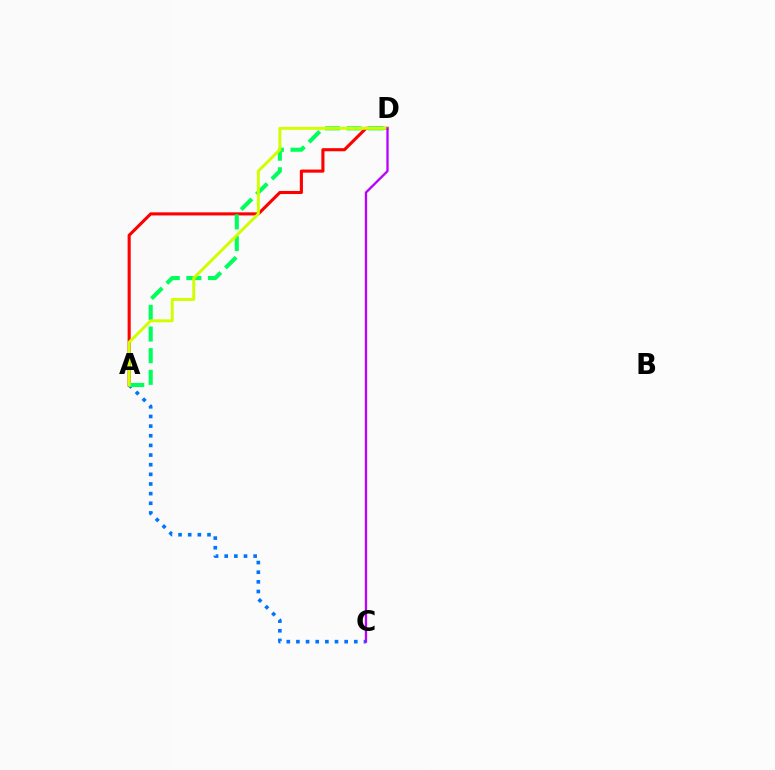{('A', 'C'): [{'color': '#0074ff', 'line_style': 'dotted', 'thickness': 2.62}], ('A', 'D'): [{'color': '#ff0000', 'line_style': 'solid', 'thickness': 2.23}, {'color': '#00ff5c', 'line_style': 'dashed', 'thickness': 2.94}, {'color': '#d1ff00', 'line_style': 'solid', 'thickness': 2.12}], ('C', 'D'): [{'color': '#b900ff', 'line_style': 'solid', 'thickness': 1.66}]}